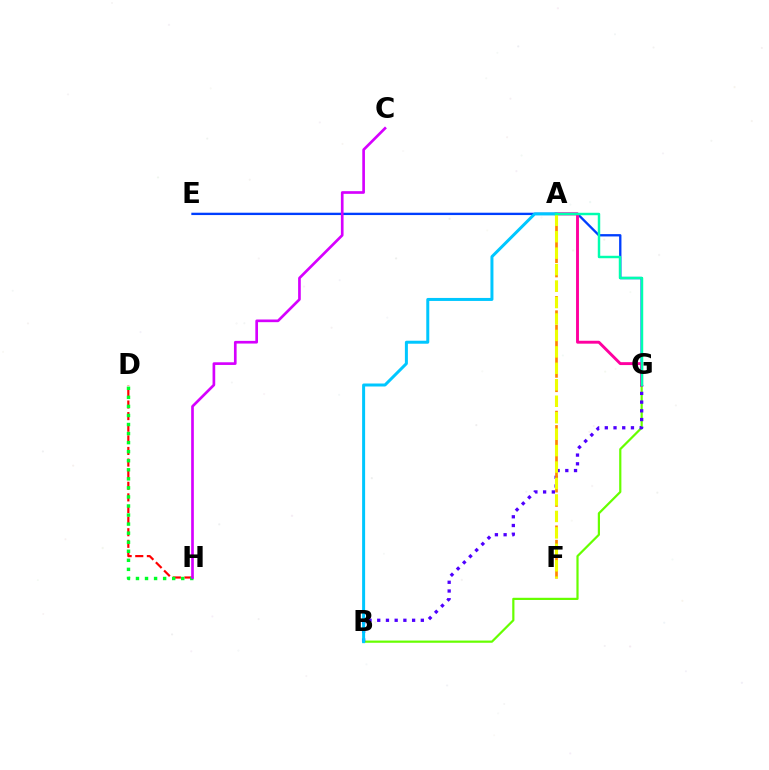{('E', 'G'): [{'color': '#003fff', 'line_style': 'solid', 'thickness': 1.68}], ('B', 'G'): [{'color': '#66ff00', 'line_style': 'solid', 'thickness': 1.59}, {'color': '#4f00ff', 'line_style': 'dotted', 'thickness': 2.37}], ('A', 'F'): [{'color': '#ff8800', 'line_style': 'dashed', 'thickness': 1.95}, {'color': '#eeff00', 'line_style': 'dashed', 'thickness': 2.24}], ('A', 'G'): [{'color': '#ff00a0', 'line_style': 'solid', 'thickness': 2.09}, {'color': '#00ffaf', 'line_style': 'solid', 'thickness': 1.76}], ('D', 'H'): [{'color': '#ff0000', 'line_style': 'dashed', 'thickness': 1.58}, {'color': '#00ff27', 'line_style': 'dotted', 'thickness': 2.46}], ('A', 'B'): [{'color': '#00c7ff', 'line_style': 'solid', 'thickness': 2.16}], ('C', 'H'): [{'color': '#d600ff', 'line_style': 'solid', 'thickness': 1.92}]}